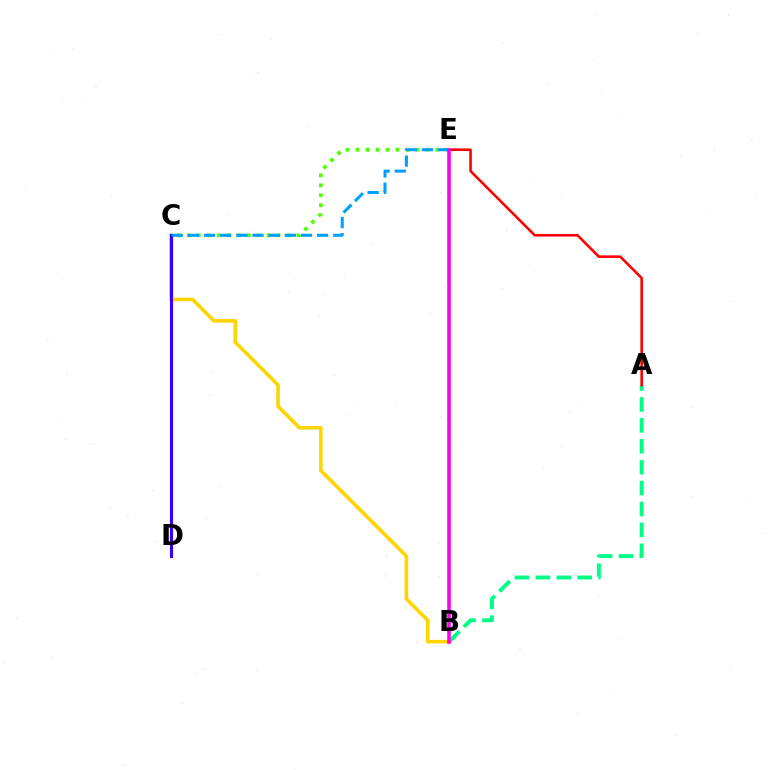{('A', 'B'): [{'color': '#00ff86', 'line_style': 'dashed', 'thickness': 2.84}], ('B', 'C'): [{'color': '#ffd500', 'line_style': 'solid', 'thickness': 2.6}], ('C', 'D'): [{'color': '#3700ff', 'line_style': 'solid', 'thickness': 2.27}], ('A', 'E'): [{'color': '#ff0000', 'line_style': 'solid', 'thickness': 1.87}], ('C', 'E'): [{'color': '#4fff00', 'line_style': 'dotted', 'thickness': 2.71}, {'color': '#009eff', 'line_style': 'dashed', 'thickness': 2.2}], ('B', 'E'): [{'color': '#ff00ed', 'line_style': 'solid', 'thickness': 2.56}]}